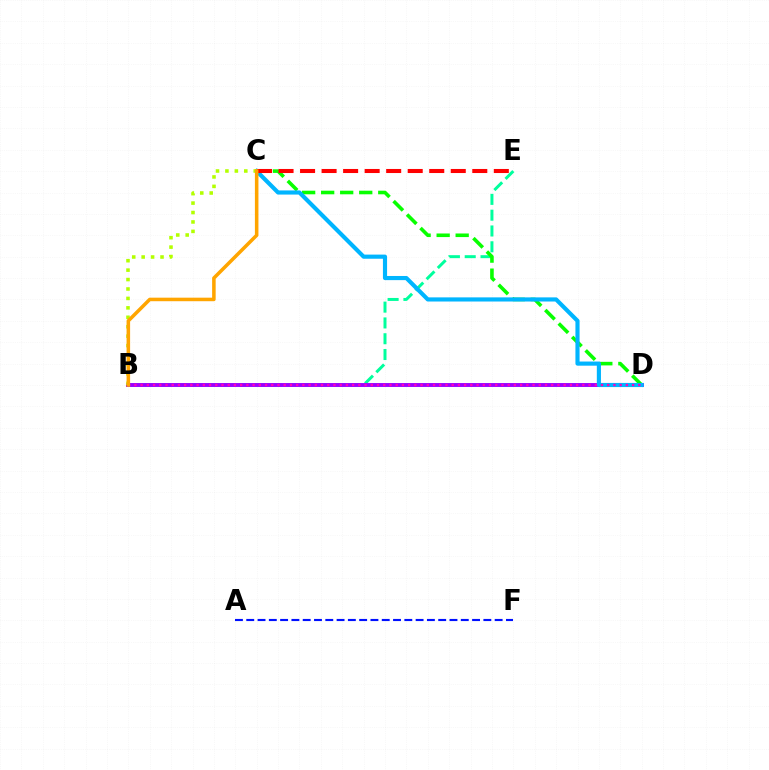{('B', 'E'): [{'color': '#00ff9d', 'line_style': 'dashed', 'thickness': 2.15}], ('C', 'D'): [{'color': '#08ff00', 'line_style': 'dashed', 'thickness': 2.59}, {'color': '#00b5ff', 'line_style': 'solid', 'thickness': 2.98}], ('A', 'F'): [{'color': '#0010ff', 'line_style': 'dashed', 'thickness': 1.53}], ('B', 'D'): [{'color': '#9b00ff', 'line_style': 'solid', 'thickness': 2.81}, {'color': '#ff00bd', 'line_style': 'dotted', 'thickness': 1.69}], ('C', 'E'): [{'color': '#ff0000', 'line_style': 'dashed', 'thickness': 2.92}], ('B', 'C'): [{'color': '#b3ff00', 'line_style': 'dotted', 'thickness': 2.56}, {'color': '#ffa500', 'line_style': 'solid', 'thickness': 2.54}]}